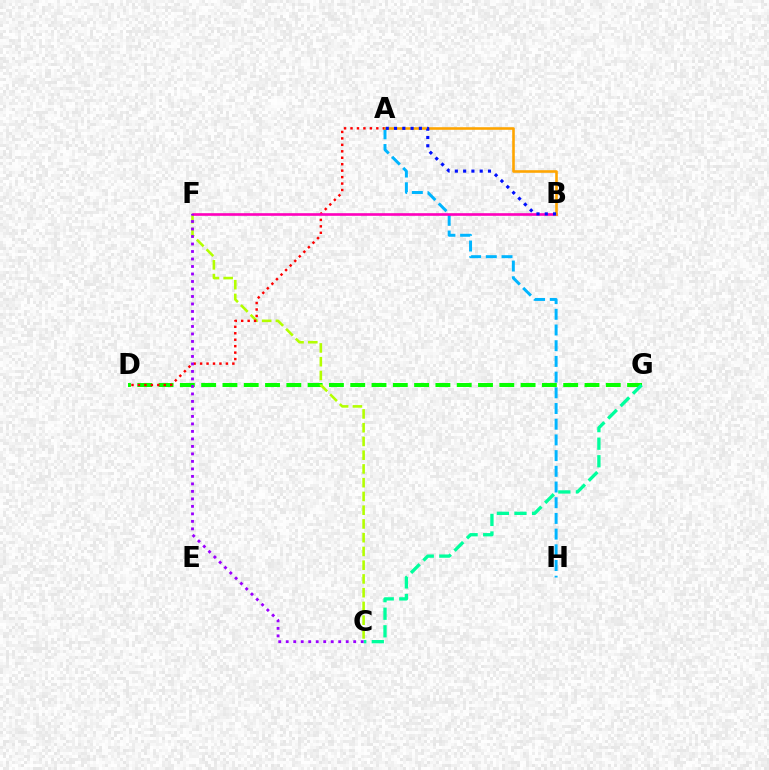{('D', 'G'): [{'color': '#08ff00', 'line_style': 'dashed', 'thickness': 2.89}], ('C', 'F'): [{'color': '#b3ff00', 'line_style': 'dashed', 'thickness': 1.87}, {'color': '#9b00ff', 'line_style': 'dotted', 'thickness': 2.04}], ('C', 'G'): [{'color': '#00ff9d', 'line_style': 'dashed', 'thickness': 2.39}], ('A', 'H'): [{'color': '#00b5ff', 'line_style': 'dashed', 'thickness': 2.13}], ('A', 'D'): [{'color': '#ff0000', 'line_style': 'dotted', 'thickness': 1.75}], ('B', 'F'): [{'color': '#ff00bd', 'line_style': 'solid', 'thickness': 1.9}], ('A', 'B'): [{'color': '#ffa500', 'line_style': 'solid', 'thickness': 1.88}, {'color': '#0010ff', 'line_style': 'dotted', 'thickness': 2.25}]}